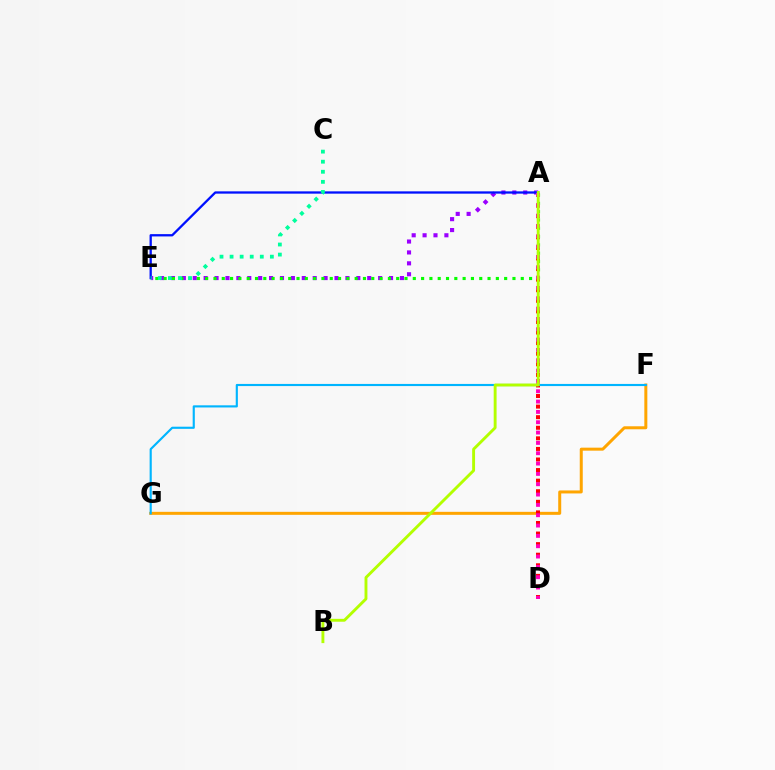{('F', 'G'): [{'color': '#ffa500', 'line_style': 'solid', 'thickness': 2.16}, {'color': '#00b5ff', 'line_style': 'solid', 'thickness': 1.54}], ('A', 'D'): [{'color': '#ff0000', 'line_style': 'dotted', 'thickness': 2.87}, {'color': '#ff00bd', 'line_style': 'dotted', 'thickness': 2.81}], ('A', 'E'): [{'color': '#9b00ff', 'line_style': 'dotted', 'thickness': 2.96}, {'color': '#08ff00', 'line_style': 'dotted', 'thickness': 2.26}, {'color': '#0010ff', 'line_style': 'solid', 'thickness': 1.65}], ('C', 'E'): [{'color': '#00ff9d', 'line_style': 'dotted', 'thickness': 2.74}], ('A', 'B'): [{'color': '#b3ff00', 'line_style': 'solid', 'thickness': 2.08}]}